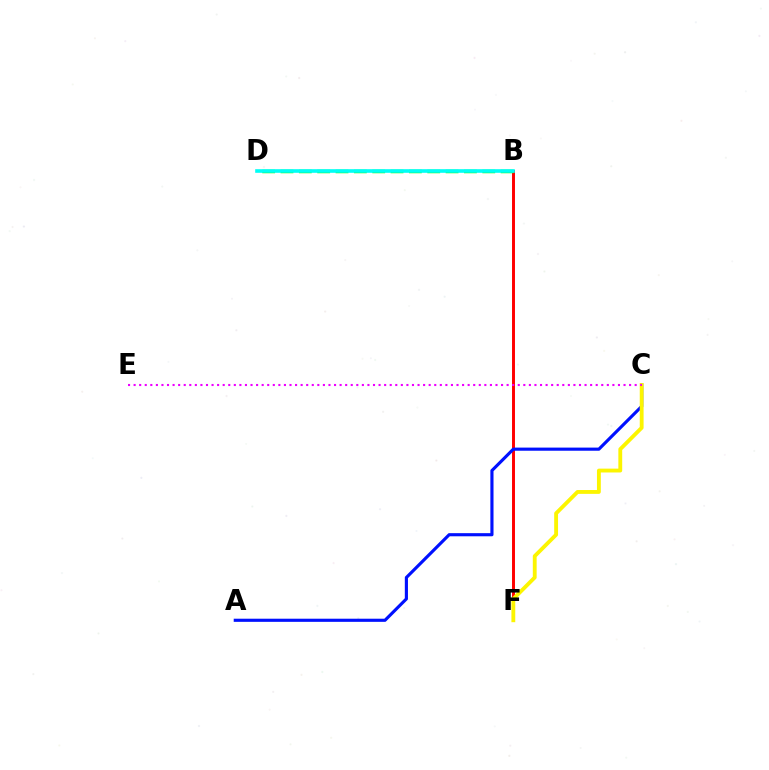{('B', 'F'): [{'color': '#ff0000', 'line_style': 'solid', 'thickness': 2.12}], ('B', 'D'): [{'color': '#08ff00', 'line_style': 'dashed', 'thickness': 2.49}, {'color': '#00fff6', 'line_style': 'solid', 'thickness': 2.61}], ('A', 'C'): [{'color': '#0010ff', 'line_style': 'solid', 'thickness': 2.26}], ('C', 'F'): [{'color': '#fcf500', 'line_style': 'solid', 'thickness': 2.77}], ('C', 'E'): [{'color': '#ee00ff', 'line_style': 'dotted', 'thickness': 1.51}]}